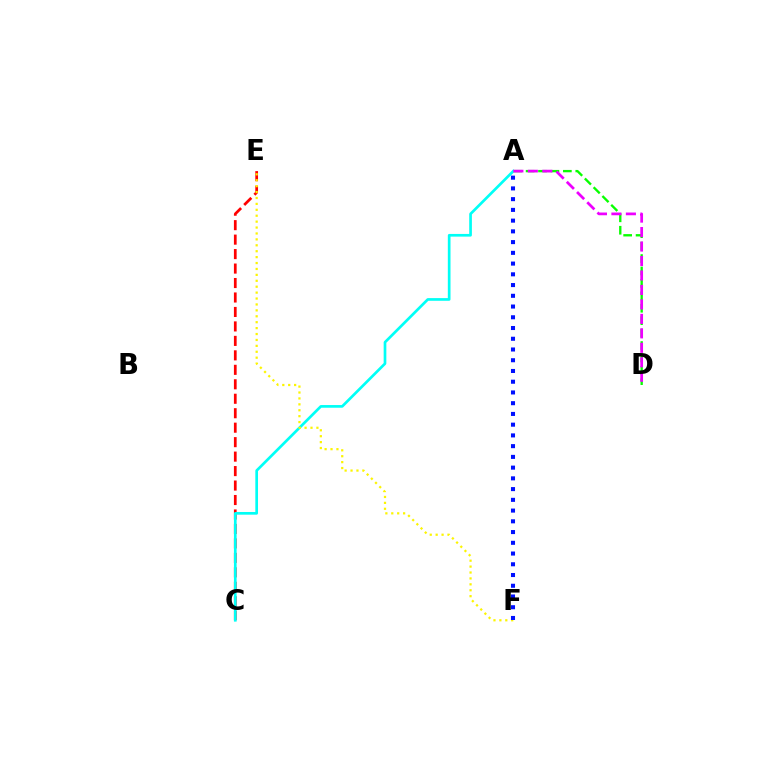{('A', 'D'): [{'color': '#08ff00', 'line_style': 'dashed', 'thickness': 1.69}, {'color': '#ee00ff', 'line_style': 'dashed', 'thickness': 1.97}], ('C', 'E'): [{'color': '#ff0000', 'line_style': 'dashed', 'thickness': 1.97}], ('A', 'C'): [{'color': '#00fff6', 'line_style': 'solid', 'thickness': 1.93}], ('E', 'F'): [{'color': '#fcf500', 'line_style': 'dotted', 'thickness': 1.61}], ('A', 'F'): [{'color': '#0010ff', 'line_style': 'dotted', 'thickness': 2.92}]}